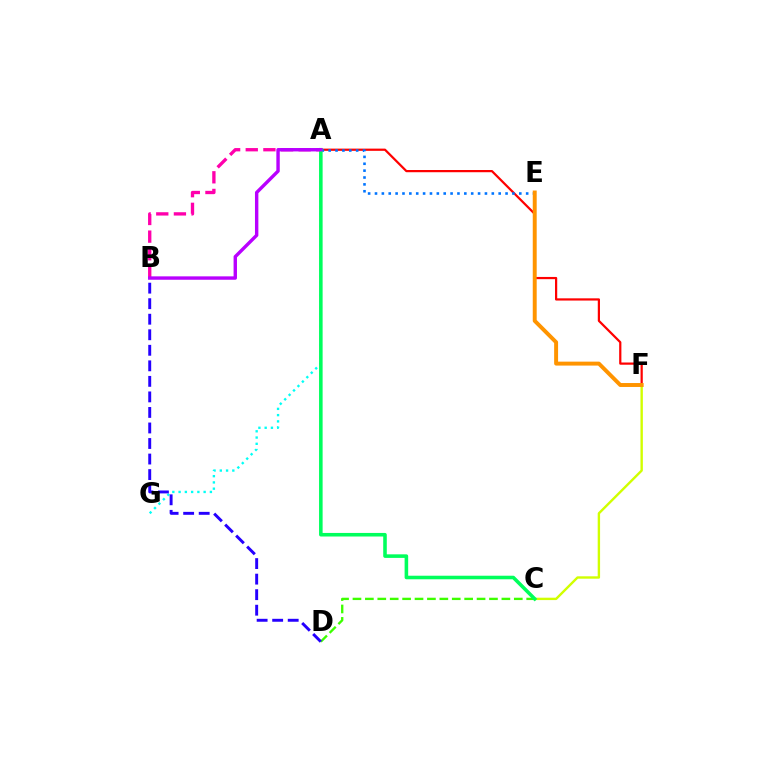{('A', 'F'): [{'color': '#ff0000', 'line_style': 'solid', 'thickness': 1.6}], ('A', 'E'): [{'color': '#0074ff', 'line_style': 'dotted', 'thickness': 1.87}], ('A', 'G'): [{'color': '#00fff6', 'line_style': 'dotted', 'thickness': 1.7}], ('C', 'D'): [{'color': '#3dff00', 'line_style': 'dashed', 'thickness': 1.69}], ('A', 'B'): [{'color': '#ff00ac', 'line_style': 'dashed', 'thickness': 2.4}, {'color': '#b900ff', 'line_style': 'solid', 'thickness': 2.45}], ('C', 'F'): [{'color': '#d1ff00', 'line_style': 'solid', 'thickness': 1.72}], ('E', 'F'): [{'color': '#ff9400', 'line_style': 'solid', 'thickness': 2.84}], ('A', 'C'): [{'color': '#00ff5c', 'line_style': 'solid', 'thickness': 2.57}], ('B', 'D'): [{'color': '#2500ff', 'line_style': 'dashed', 'thickness': 2.11}]}